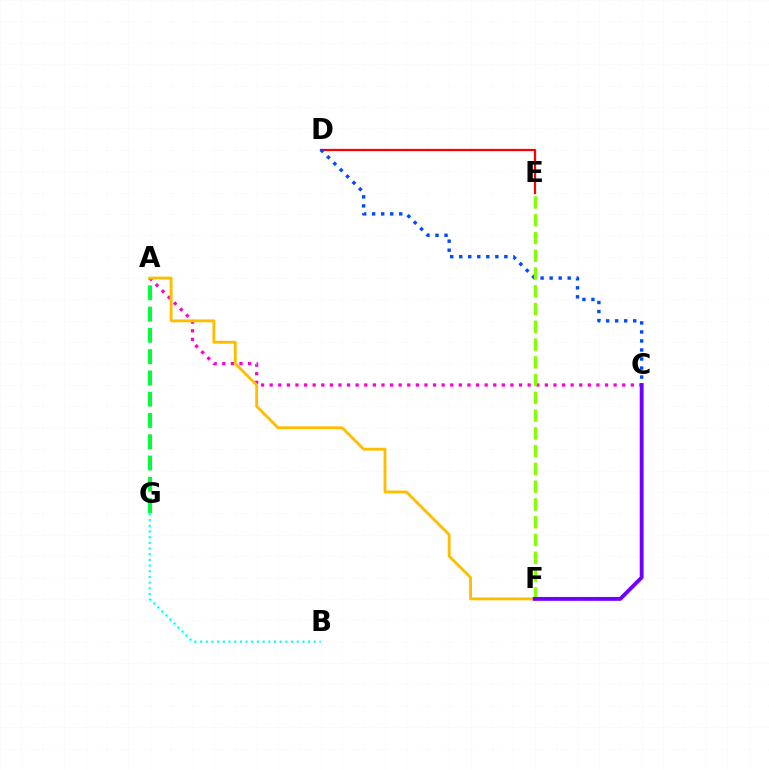{('D', 'E'): [{'color': '#ff0000', 'line_style': 'solid', 'thickness': 1.62}], ('A', 'C'): [{'color': '#ff00cf', 'line_style': 'dotted', 'thickness': 2.34}], ('C', 'D'): [{'color': '#004bff', 'line_style': 'dotted', 'thickness': 2.45}], ('A', 'G'): [{'color': '#00ff39', 'line_style': 'dashed', 'thickness': 2.89}], ('B', 'G'): [{'color': '#00fff6', 'line_style': 'dotted', 'thickness': 1.55}], ('E', 'F'): [{'color': '#84ff00', 'line_style': 'dashed', 'thickness': 2.41}], ('A', 'F'): [{'color': '#ffbd00', 'line_style': 'solid', 'thickness': 2.06}], ('C', 'F'): [{'color': '#7200ff', 'line_style': 'solid', 'thickness': 2.79}]}